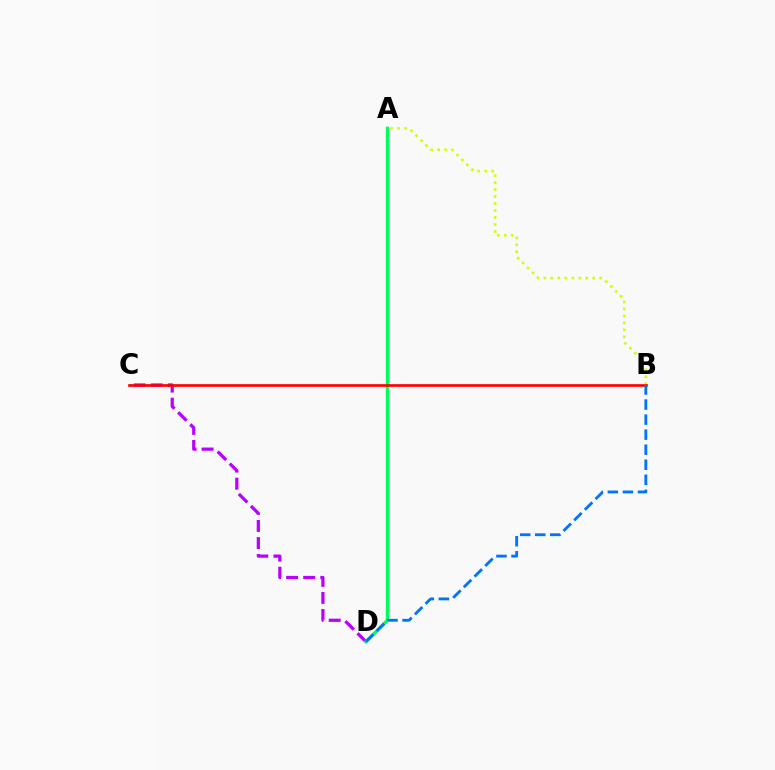{('C', 'D'): [{'color': '#b900ff', 'line_style': 'dashed', 'thickness': 2.32}], ('A', 'B'): [{'color': '#d1ff00', 'line_style': 'dotted', 'thickness': 1.9}], ('A', 'D'): [{'color': '#00ff5c', 'line_style': 'solid', 'thickness': 2.44}], ('B', 'C'): [{'color': '#ff0000', 'line_style': 'solid', 'thickness': 1.93}], ('B', 'D'): [{'color': '#0074ff', 'line_style': 'dashed', 'thickness': 2.04}]}